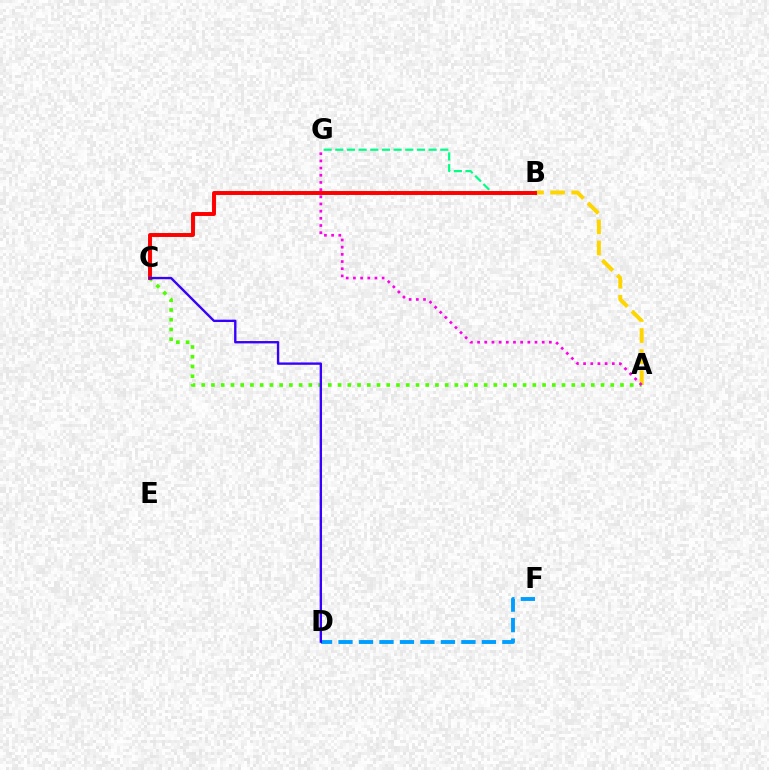{('A', 'C'): [{'color': '#4fff00', 'line_style': 'dotted', 'thickness': 2.65}], ('D', 'F'): [{'color': '#009eff', 'line_style': 'dashed', 'thickness': 2.78}], ('B', 'G'): [{'color': '#00ff86', 'line_style': 'dashed', 'thickness': 1.58}], ('A', 'B'): [{'color': '#ffd500', 'line_style': 'dashed', 'thickness': 2.86}], ('A', 'G'): [{'color': '#ff00ed', 'line_style': 'dotted', 'thickness': 1.95}], ('B', 'C'): [{'color': '#ff0000', 'line_style': 'solid', 'thickness': 2.83}], ('C', 'D'): [{'color': '#3700ff', 'line_style': 'solid', 'thickness': 1.7}]}